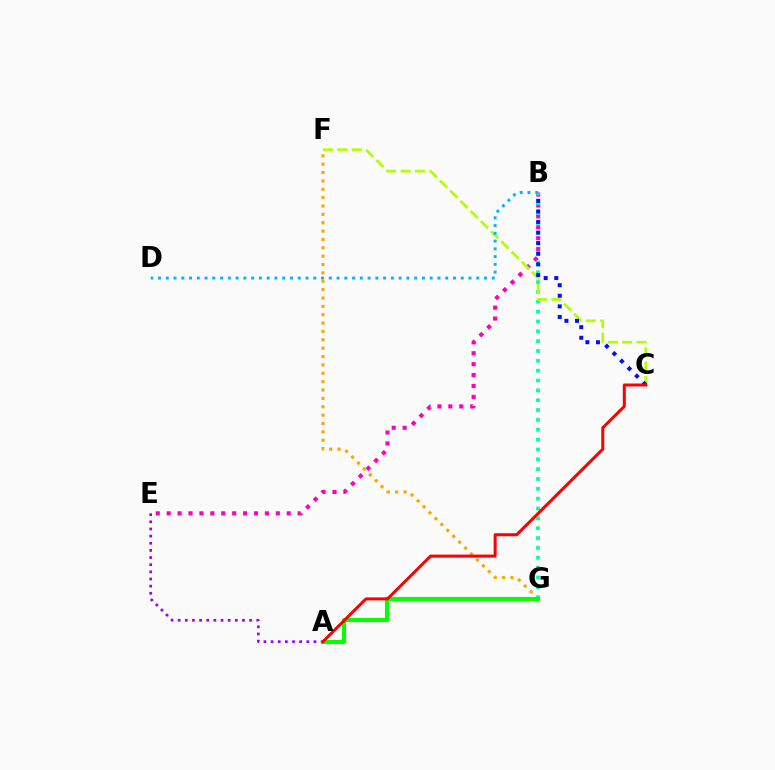{('B', 'E'): [{'color': '#ff00bd', 'line_style': 'dotted', 'thickness': 2.97}], ('F', 'G'): [{'color': '#ffa500', 'line_style': 'dotted', 'thickness': 2.27}], ('B', 'G'): [{'color': '#00ff9d', 'line_style': 'dotted', 'thickness': 2.68}], ('A', 'E'): [{'color': '#9b00ff', 'line_style': 'dotted', 'thickness': 1.94}], ('C', 'F'): [{'color': '#b3ff00', 'line_style': 'dashed', 'thickness': 1.96}], ('B', 'D'): [{'color': '#00b5ff', 'line_style': 'dotted', 'thickness': 2.11}], ('A', 'G'): [{'color': '#08ff00', 'line_style': 'solid', 'thickness': 2.96}], ('B', 'C'): [{'color': '#0010ff', 'line_style': 'dotted', 'thickness': 2.88}], ('A', 'C'): [{'color': '#ff0000', 'line_style': 'solid', 'thickness': 2.17}]}